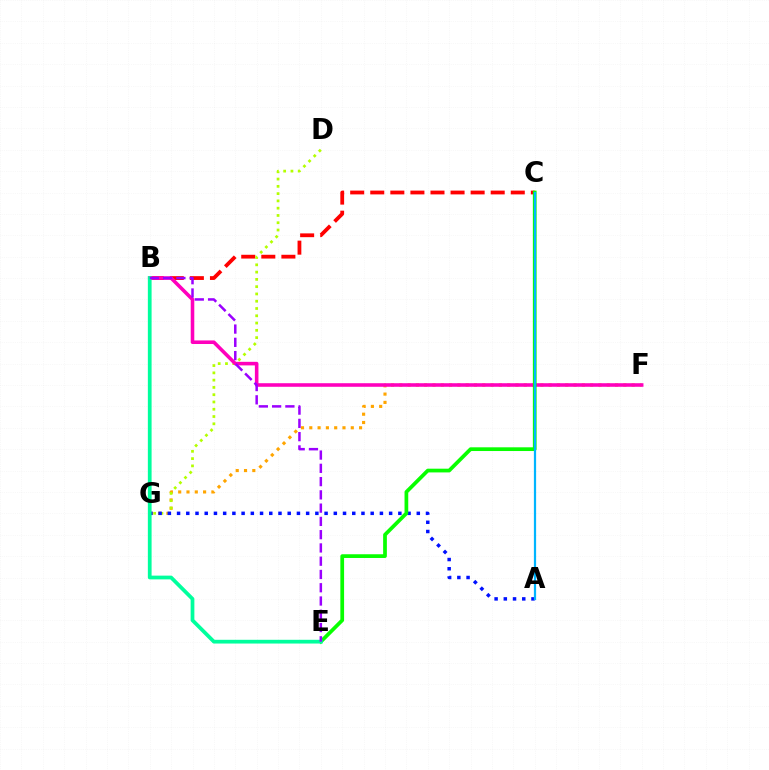{('B', 'C'): [{'color': '#ff0000', 'line_style': 'dashed', 'thickness': 2.73}], ('F', 'G'): [{'color': '#ffa500', 'line_style': 'dotted', 'thickness': 2.25}], ('D', 'G'): [{'color': '#b3ff00', 'line_style': 'dotted', 'thickness': 1.98}], ('A', 'G'): [{'color': '#0010ff', 'line_style': 'dotted', 'thickness': 2.51}], ('B', 'F'): [{'color': '#ff00bd', 'line_style': 'solid', 'thickness': 2.57}], ('C', 'E'): [{'color': '#08ff00', 'line_style': 'solid', 'thickness': 2.68}], ('B', 'E'): [{'color': '#00ff9d', 'line_style': 'solid', 'thickness': 2.69}, {'color': '#9b00ff', 'line_style': 'dashed', 'thickness': 1.8}], ('A', 'C'): [{'color': '#00b5ff', 'line_style': 'solid', 'thickness': 1.61}]}